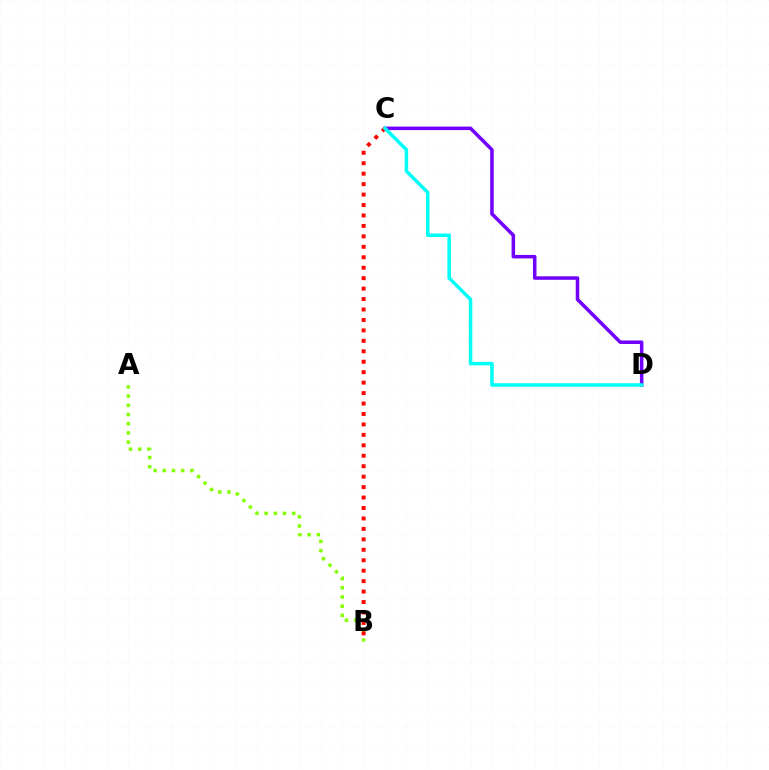{('C', 'D'): [{'color': '#7200ff', 'line_style': 'solid', 'thickness': 2.53}, {'color': '#00fff6', 'line_style': 'solid', 'thickness': 2.54}], ('A', 'B'): [{'color': '#84ff00', 'line_style': 'dotted', 'thickness': 2.5}], ('B', 'C'): [{'color': '#ff0000', 'line_style': 'dotted', 'thickness': 2.84}]}